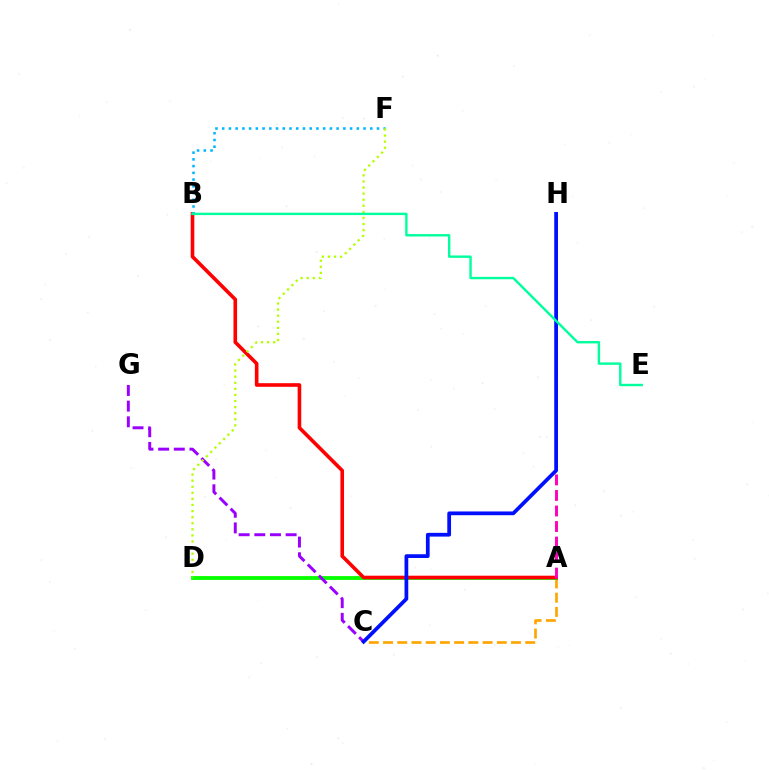{('A', 'C'): [{'color': '#ffa500', 'line_style': 'dashed', 'thickness': 1.93}], ('A', 'D'): [{'color': '#08ff00', 'line_style': 'solid', 'thickness': 2.77}], ('A', 'B'): [{'color': '#ff0000', 'line_style': 'solid', 'thickness': 2.6}], ('B', 'F'): [{'color': '#00b5ff', 'line_style': 'dotted', 'thickness': 1.83}], ('C', 'G'): [{'color': '#9b00ff', 'line_style': 'dashed', 'thickness': 2.13}], ('A', 'H'): [{'color': '#ff00bd', 'line_style': 'dashed', 'thickness': 2.11}], ('D', 'F'): [{'color': '#b3ff00', 'line_style': 'dotted', 'thickness': 1.65}], ('C', 'H'): [{'color': '#0010ff', 'line_style': 'solid', 'thickness': 2.7}], ('B', 'E'): [{'color': '#00ff9d', 'line_style': 'solid', 'thickness': 1.72}]}